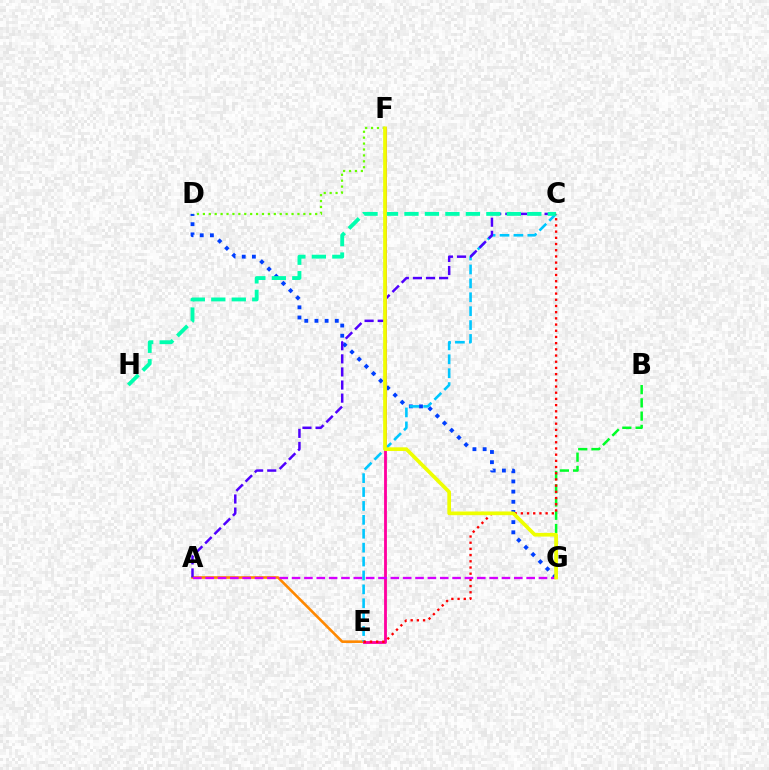{('B', 'G'): [{'color': '#00ff27', 'line_style': 'dashed', 'thickness': 1.8}], ('D', 'G'): [{'color': '#003fff', 'line_style': 'dotted', 'thickness': 2.76}], ('A', 'E'): [{'color': '#ff8800', 'line_style': 'solid', 'thickness': 1.88}], ('C', 'E'): [{'color': '#00c7ff', 'line_style': 'dashed', 'thickness': 1.89}, {'color': '#ff0000', 'line_style': 'dotted', 'thickness': 1.68}], ('A', 'C'): [{'color': '#4f00ff', 'line_style': 'dashed', 'thickness': 1.78}], ('D', 'F'): [{'color': '#66ff00', 'line_style': 'dotted', 'thickness': 1.61}], ('E', 'F'): [{'color': '#ff00a0', 'line_style': 'solid', 'thickness': 2.04}], ('C', 'H'): [{'color': '#00ffaf', 'line_style': 'dashed', 'thickness': 2.78}], ('A', 'G'): [{'color': '#d600ff', 'line_style': 'dashed', 'thickness': 1.68}], ('F', 'G'): [{'color': '#eeff00', 'line_style': 'solid', 'thickness': 2.66}]}